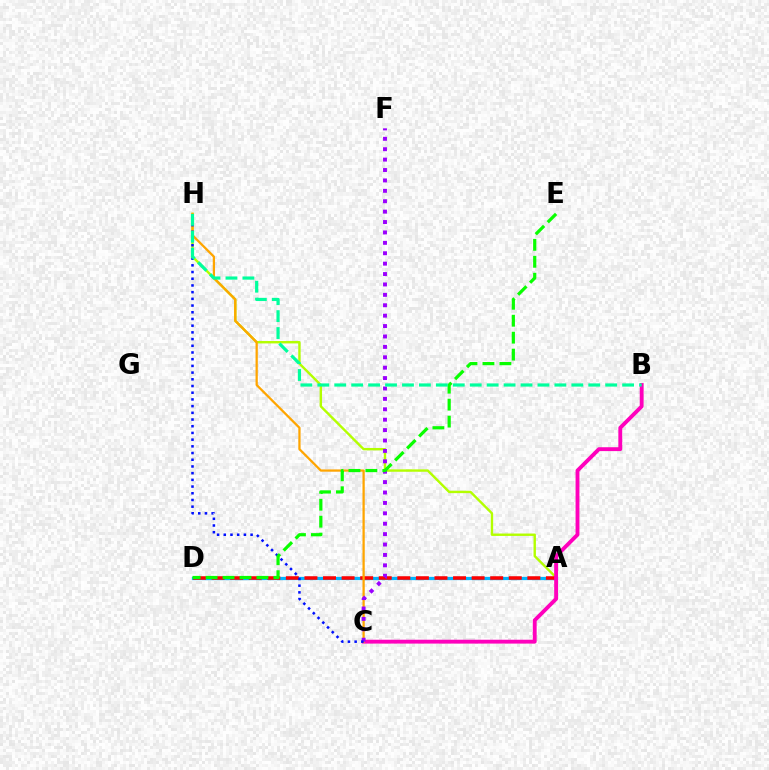{('A', 'D'): [{'color': '#00b5ff', 'line_style': 'solid', 'thickness': 2.35}, {'color': '#ff0000', 'line_style': 'dashed', 'thickness': 2.52}], ('A', 'H'): [{'color': '#b3ff00', 'line_style': 'solid', 'thickness': 1.72}], ('B', 'C'): [{'color': '#ff00bd', 'line_style': 'solid', 'thickness': 2.78}], ('C', 'H'): [{'color': '#ffa500', 'line_style': 'solid', 'thickness': 1.63}, {'color': '#0010ff', 'line_style': 'dotted', 'thickness': 1.82}], ('C', 'F'): [{'color': '#9b00ff', 'line_style': 'dotted', 'thickness': 2.83}], ('D', 'E'): [{'color': '#08ff00', 'line_style': 'dashed', 'thickness': 2.3}], ('B', 'H'): [{'color': '#00ff9d', 'line_style': 'dashed', 'thickness': 2.3}]}